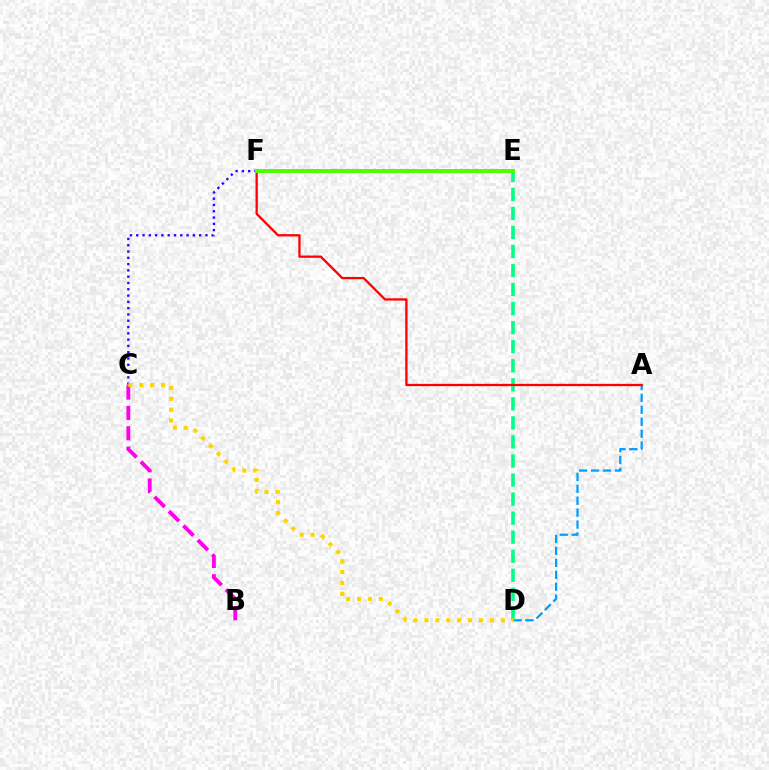{('A', 'D'): [{'color': '#009eff', 'line_style': 'dashed', 'thickness': 1.62}], ('D', 'E'): [{'color': '#00ff86', 'line_style': 'dashed', 'thickness': 2.59}], ('A', 'F'): [{'color': '#ff0000', 'line_style': 'solid', 'thickness': 1.64}], ('C', 'F'): [{'color': '#3700ff', 'line_style': 'dotted', 'thickness': 1.71}], ('E', 'F'): [{'color': '#4fff00', 'line_style': 'solid', 'thickness': 2.84}], ('B', 'C'): [{'color': '#ff00ed', 'line_style': 'dashed', 'thickness': 2.77}], ('C', 'D'): [{'color': '#ffd500', 'line_style': 'dotted', 'thickness': 2.96}]}